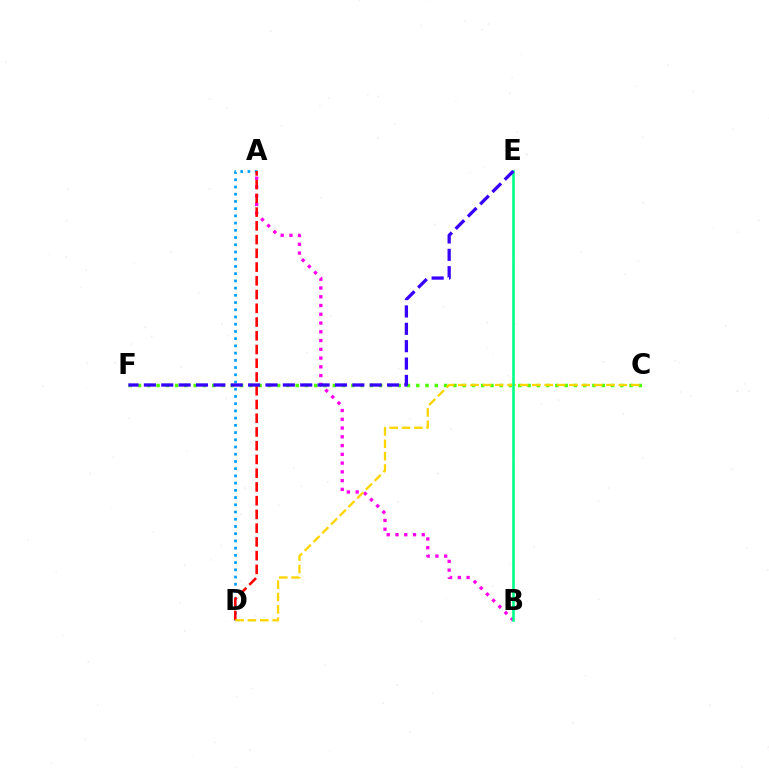{('A', 'B'): [{'color': '#ff00ed', 'line_style': 'dotted', 'thickness': 2.38}], ('A', 'D'): [{'color': '#009eff', 'line_style': 'dotted', 'thickness': 1.96}, {'color': '#ff0000', 'line_style': 'dashed', 'thickness': 1.87}], ('C', 'F'): [{'color': '#4fff00', 'line_style': 'dotted', 'thickness': 2.52}], ('C', 'D'): [{'color': '#ffd500', 'line_style': 'dashed', 'thickness': 1.68}], ('B', 'E'): [{'color': '#00ff86', 'line_style': 'solid', 'thickness': 1.88}], ('E', 'F'): [{'color': '#3700ff', 'line_style': 'dashed', 'thickness': 2.36}]}